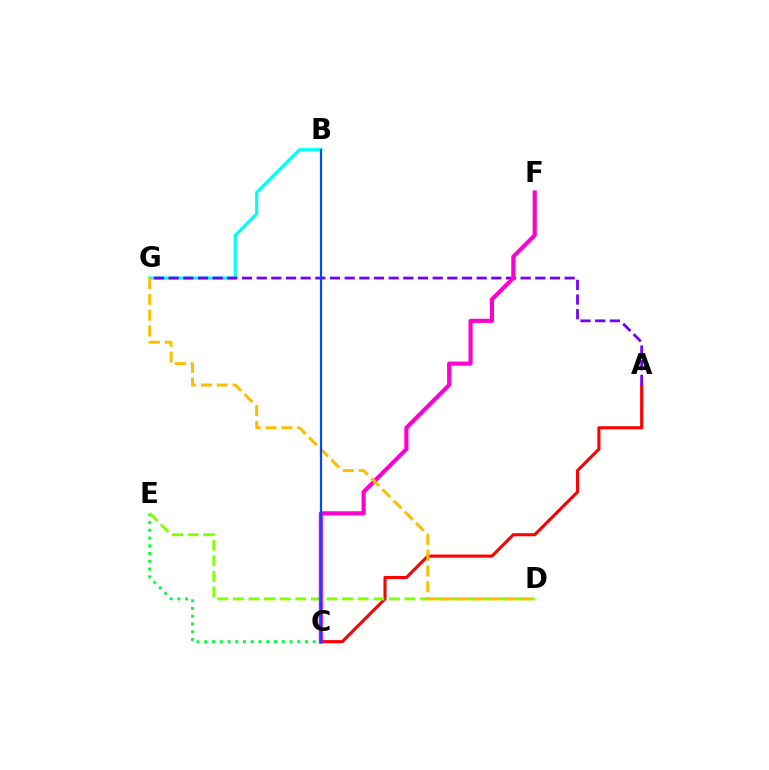{('B', 'G'): [{'color': '#00fff6', 'line_style': 'solid', 'thickness': 2.28}], ('A', 'C'): [{'color': '#ff0000', 'line_style': 'solid', 'thickness': 2.22}], ('C', 'E'): [{'color': '#00ff39', 'line_style': 'dotted', 'thickness': 2.1}], ('D', 'E'): [{'color': '#84ff00', 'line_style': 'dashed', 'thickness': 2.12}], ('A', 'G'): [{'color': '#7200ff', 'line_style': 'dashed', 'thickness': 1.99}], ('C', 'F'): [{'color': '#ff00cf', 'line_style': 'solid', 'thickness': 2.98}], ('D', 'G'): [{'color': '#ffbd00', 'line_style': 'dashed', 'thickness': 2.15}], ('B', 'C'): [{'color': '#004bff', 'line_style': 'solid', 'thickness': 1.58}]}